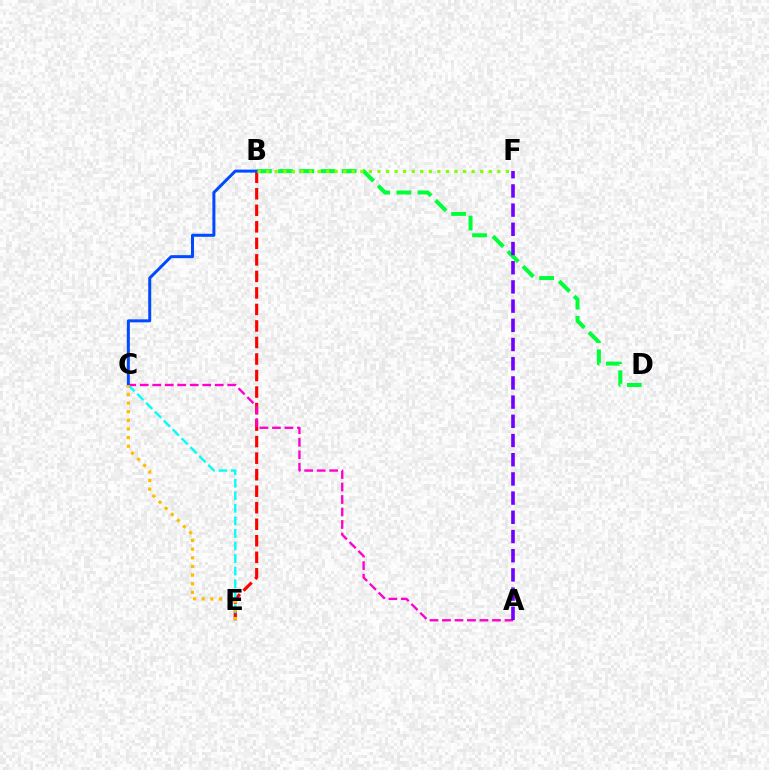{('B', 'E'): [{'color': '#ff0000', 'line_style': 'dashed', 'thickness': 2.24}], ('C', 'E'): [{'color': '#00fff6', 'line_style': 'dashed', 'thickness': 1.71}, {'color': '#ffbd00', 'line_style': 'dotted', 'thickness': 2.35}], ('A', 'C'): [{'color': '#ff00cf', 'line_style': 'dashed', 'thickness': 1.7}], ('B', 'D'): [{'color': '#00ff39', 'line_style': 'dashed', 'thickness': 2.88}], ('B', 'C'): [{'color': '#004bff', 'line_style': 'solid', 'thickness': 2.17}], ('A', 'F'): [{'color': '#7200ff', 'line_style': 'dashed', 'thickness': 2.61}], ('B', 'F'): [{'color': '#84ff00', 'line_style': 'dotted', 'thickness': 2.33}]}